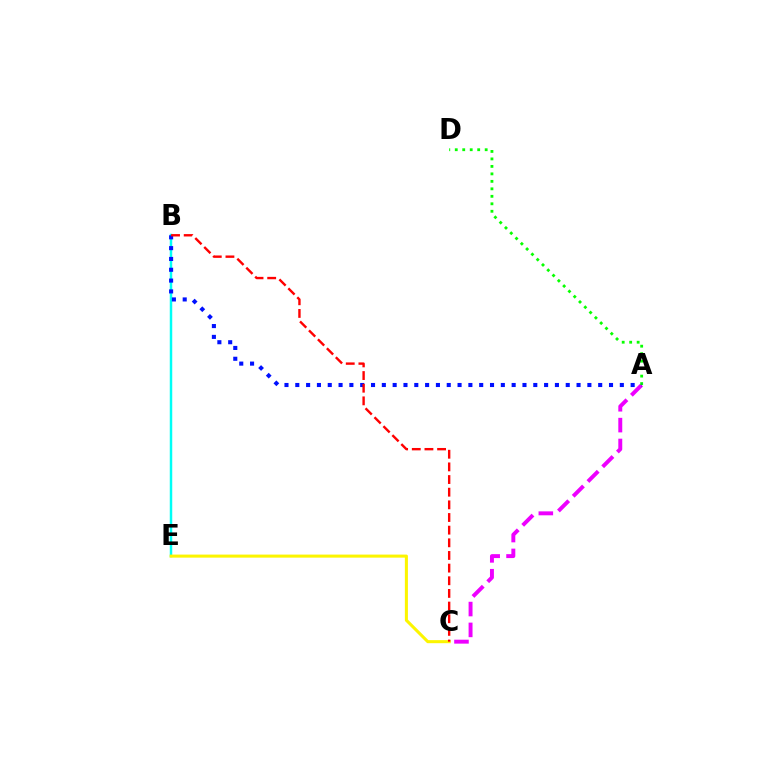{('A', 'C'): [{'color': '#ee00ff', 'line_style': 'dashed', 'thickness': 2.83}], ('B', 'E'): [{'color': '#00fff6', 'line_style': 'solid', 'thickness': 1.78}], ('A', 'D'): [{'color': '#08ff00', 'line_style': 'dotted', 'thickness': 2.03}], ('A', 'B'): [{'color': '#0010ff', 'line_style': 'dotted', 'thickness': 2.94}], ('C', 'E'): [{'color': '#fcf500', 'line_style': 'solid', 'thickness': 2.2}], ('B', 'C'): [{'color': '#ff0000', 'line_style': 'dashed', 'thickness': 1.72}]}